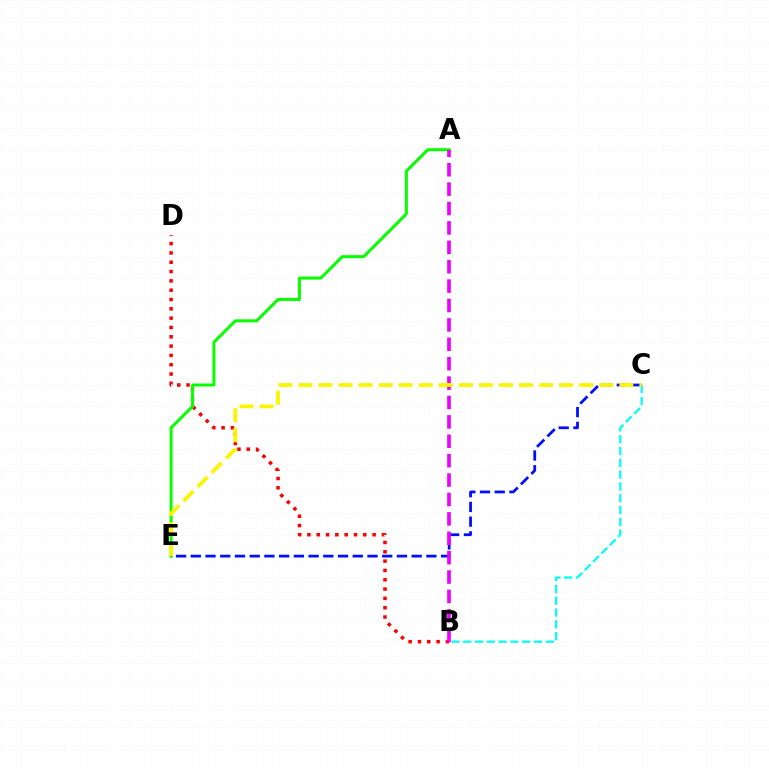{('B', 'D'): [{'color': '#ff0000', 'line_style': 'dotted', 'thickness': 2.53}], ('A', 'E'): [{'color': '#08ff00', 'line_style': 'solid', 'thickness': 2.16}], ('C', 'E'): [{'color': '#0010ff', 'line_style': 'dashed', 'thickness': 2.0}, {'color': '#fcf500', 'line_style': 'dashed', 'thickness': 2.73}], ('B', 'C'): [{'color': '#00fff6', 'line_style': 'dashed', 'thickness': 1.6}], ('A', 'B'): [{'color': '#ee00ff', 'line_style': 'dashed', 'thickness': 2.63}]}